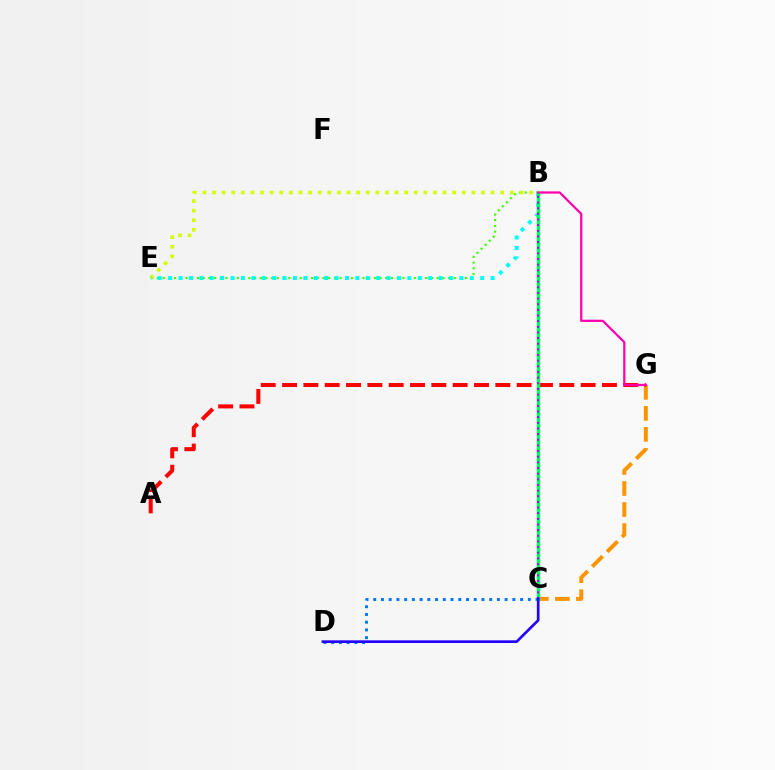{('C', 'D'): [{'color': '#0074ff', 'line_style': 'dotted', 'thickness': 2.1}, {'color': '#2500ff', 'line_style': 'solid', 'thickness': 1.94}], ('C', 'G'): [{'color': '#ff9400', 'line_style': 'dashed', 'thickness': 2.86}], ('B', 'E'): [{'color': '#3dff00', 'line_style': 'dotted', 'thickness': 1.55}, {'color': '#d1ff00', 'line_style': 'dotted', 'thickness': 2.61}, {'color': '#00fff6', 'line_style': 'dotted', 'thickness': 2.83}], ('A', 'G'): [{'color': '#ff0000', 'line_style': 'dashed', 'thickness': 2.9}], ('B', 'C'): [{'color': '#00ff5c', 'line_style': 'solid', 'thickness': 2.5}, {'color': '#b900ff', 'line_style': 'dotted', 'thickness': 1.53}], ('B', 'G'): [{'color': '#ff00ac', 'line_style': 'solid', 'thickness': 1.6}]}